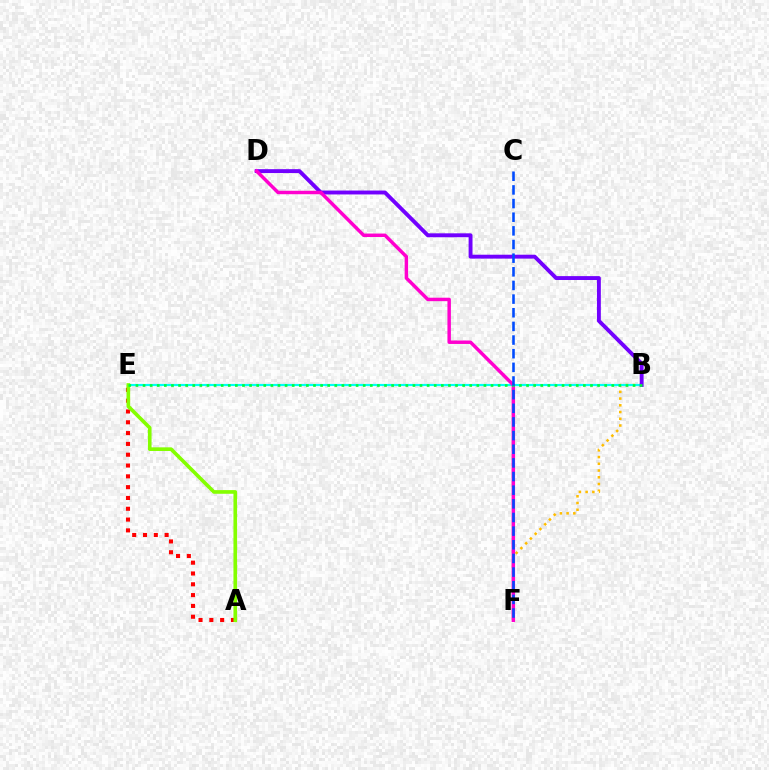{('B', 'F'): [{'color': '#ffbd00', 'line_style': 'dotted', 'thickness': 1.83}], ('B', 'E'): [{'color': '#00fff6', 'line_style': 'solid', 'thickness': 1.56}, {'color': '#00ff39', 'line_style': 'dotted', 'thickness': 1.93}], ('A', 'E'): [{'color': '#ff0000', 'line_style': 'dotted', 'thickness': 2.94}, {'color': '#84ff00', 'line_style': 'solid', 'thickness': 2.63}], ('B', 'D'): [{'color': '#7200ff', 'line_style': 'solid', 'thickness': 2.81}], ('D', 'F'): [{'color': '#ff00cf', 'line_style': 'solid', 'thickness': 2.49}], ('C', 'F'): [{'color': '#004bff', 'line_style': 'dashed', 'thickness': 1.85}]}